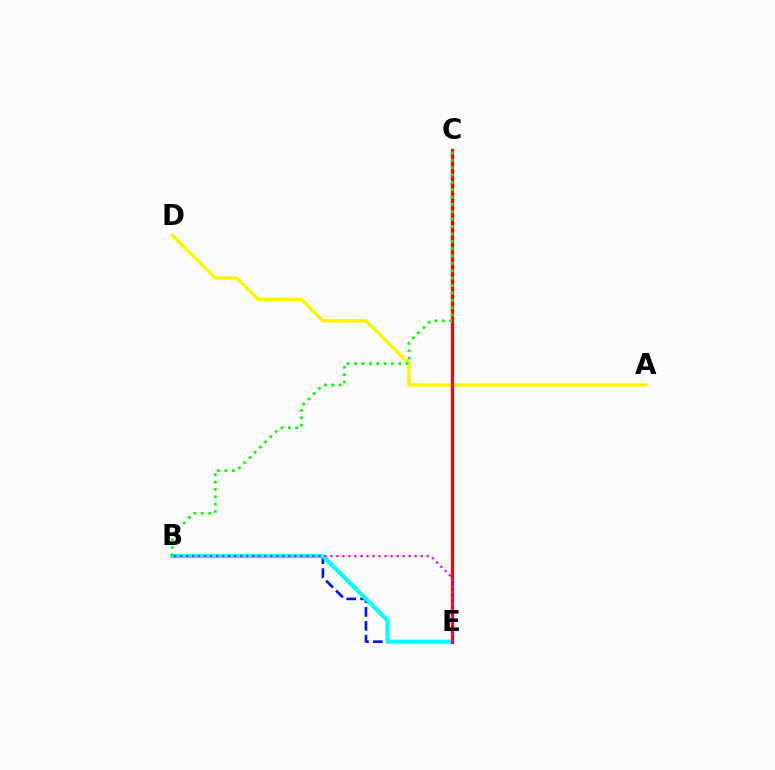{('B', 'E'): [{'color': '#0010ff', 'line_style': 'dashed', 'thickness': 1.88}, {'color': '#00fff6', 'line_style': 'solid', 'thickness': 2.93}, {'color': '#ee00ff', 'line_style': 'dotted', 'thickness': 1.63}], ('A', 'D'): [{'color': '#fcf500', 'line_style': 'solid', 'thickness': 2.51}], ('C', 'E'): [{'color': '#ff0000', 'line_style': 'solid', 'thickness': 2.3}], ('B', 'C'): [{'color': '#08ff00', 'line_style': 'dotted', 'thickness': 2.0}]}